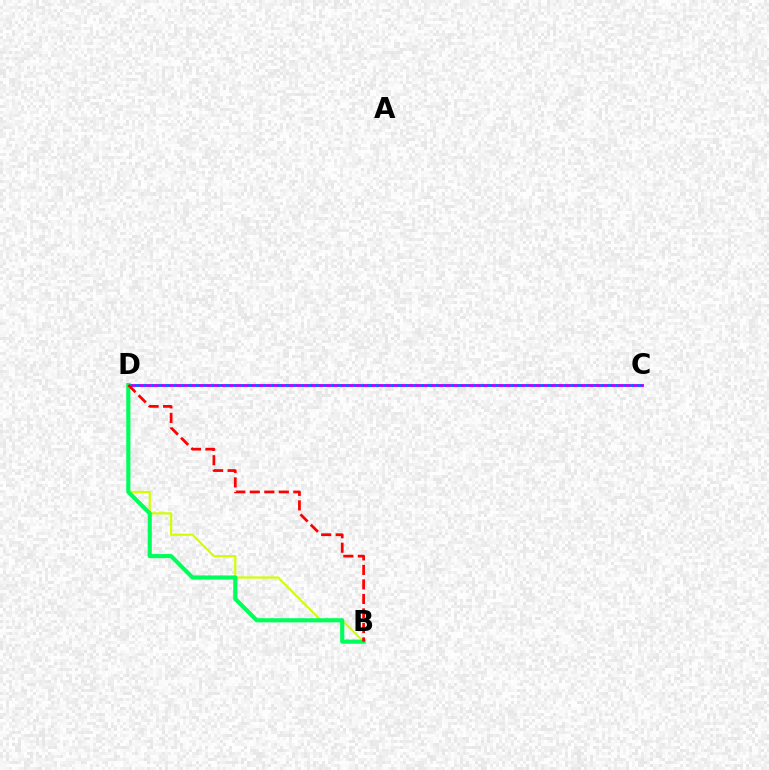{('C', 'D'): [{'color': '#b900ff', 'line_style': 'solid', 'thickness': 2.06}, {'color': '#0074ff', 'line_style': 'dotted', 'thickness': 2.04}], ('B', 'D'): [{'color': '#d1ff00', 'line_style': 'solid', 'thickness': 1.58}, {'color': '#00ff5c', 'line_style': 'solid', 'thickness': 2.98}, {'color': '#ff0000', 'line_style': 'dashed', 'thickness': 1.97}]}